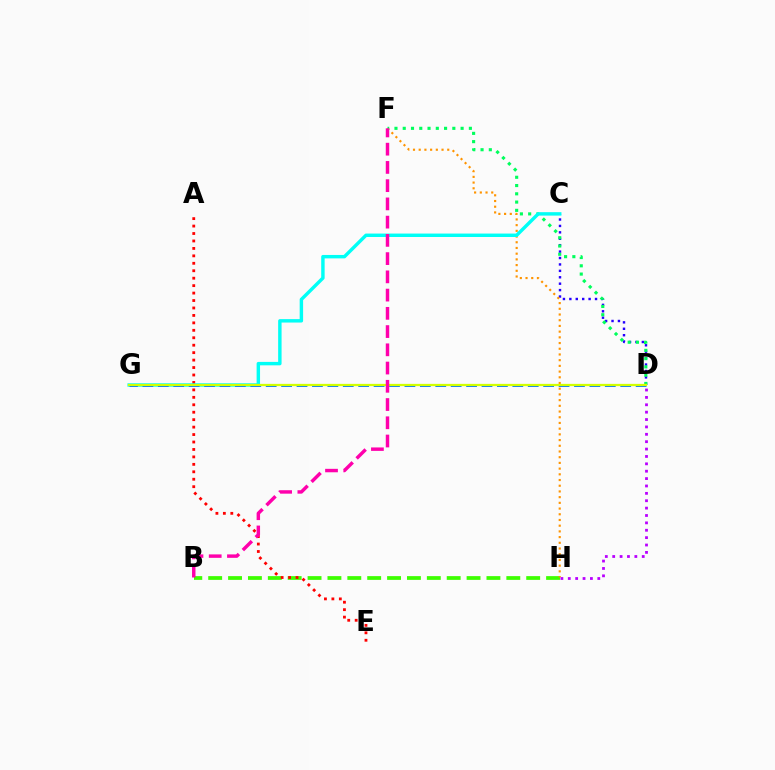{('B', 'H'): [{'color': '#3dff00', 'line_style': 'dashed', 'thickness': 2.7}], ('C', 'D'): [{'color': '#2500ff', 'line_style': 'dotted', 'thickness': 1.74}], ('A', 'E'): [{'color': '#ff0000', 'line_style': 'dotted', 'thickness': 2.02}], ('F', 'H'): [{'color': '#ff9400', 'line_style': 'dotted', 'thickness': 1.55}], ('D', 'H'): [{'color': '#b900ff', 'line_style': 'dotted', 'thickness': 2.01}], ('D', 'F'): [{'color': '#00ff5c', 'line_style': 'dotted', 'thickness': 2.25}], ('C', 'G'): [{'color': '#00fff6', 'line_style': 'solid', 'thickness': 2.47}], ('D', 'G'): [{'color': '#0074ff', 'line_style': 'dashed', 'thickness': 2.09}, {'color': '#d1ff00', 'line_style': 'solid', 'thickness': 1.63}], ('B', 'F'): [{'color': '#ff00ac', 'line_style': 'dashed', 'thickness': 2.48}]}